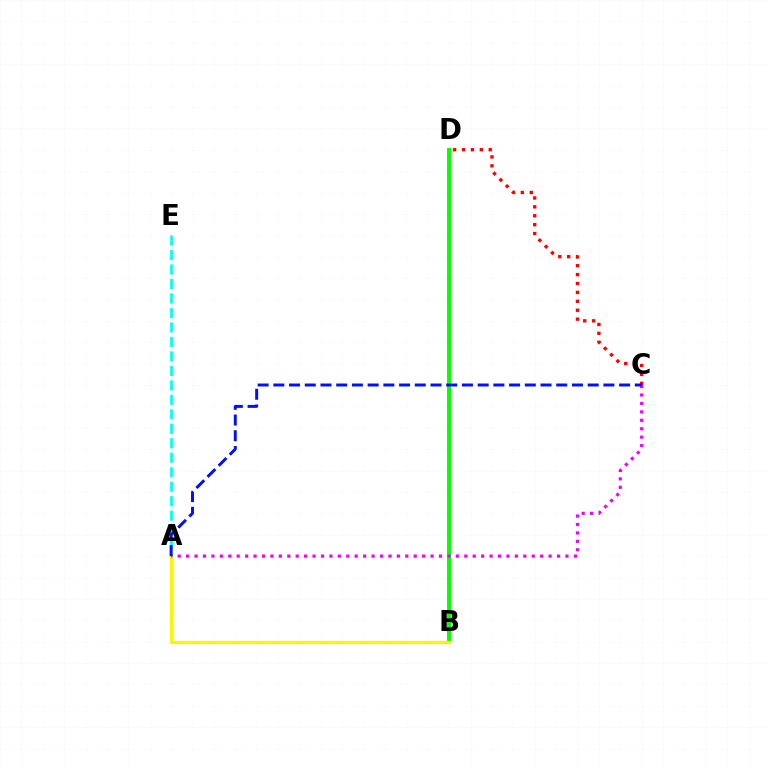{('C', 'D'): [{'color': '#ff0000', 'line_style': 'dotted', 'thickness': 2.42}], ('A', 'E'): [{'color': '#00fff6', 'line_style': 'dashed', 'thickness': 1.97}], ('B', 'D'): [{'color': '#08ff00', 'line_style': 'solid', 'thickness': 2.86}], ('A', 'B'): [{'color': '#fcf500', 'line_style': 'solid', 'thickness': 2.31}], ('A', 'C'): [{'color': '#ee00ff', 'line_style': 'dotted', 'thickness': 2.29}, {'color': '#0010ff', 'line_style': 'dashed', 'thickness': 2.14}]}